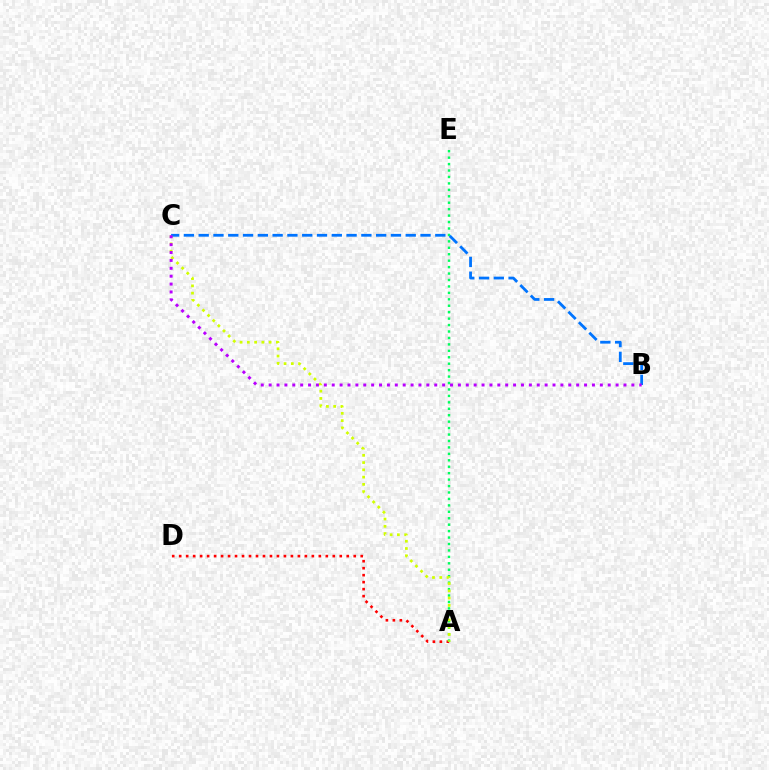{('A', 'D'): [{'color': '#ff0000', 'line_style': 'dotted', 'thickness': 1.9}], ('A', 'E'): [{'color': '#00ff5c', 'line_style': 'dotted', 'thickness': 1.75}], ('A', 'C'): [{'color': '#d1ff00', 'line_style': 'dotted', 'thickness': 1.97}], ('B', 'C'): [{'color': '#0074ff', 'line_style': 'dashed', 'thickness': 2.01}, {'color': '#b900ff', 'line_style': 'dotted', 'thickness': 2.14}]}